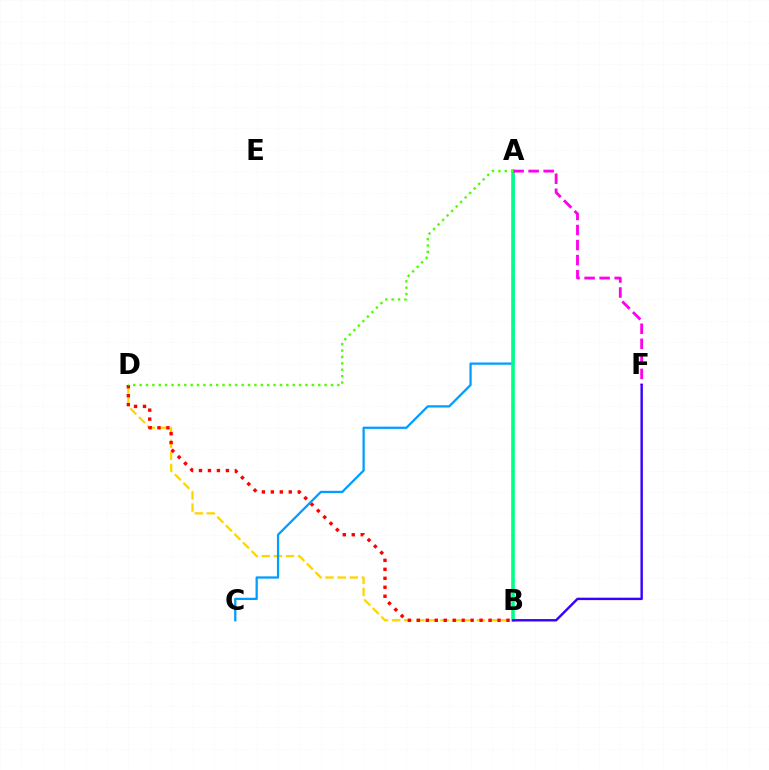{('B', 'D'): [{'color': '#ffd500', 'line_style': 'dashed', 'thickness': 1.64}, {'color': '#ff0000', 'line_style': 'dotted', 'thickness': 2.44}], ('A', 'C'): [{'color': '#009eff', 'line_style': 'solid', 'thickness': 1.63}], ('A', 'B'): [{'color': '#00ff86', 'line_style': 'solid', 'thickness': 2.59}], ('A', 'F'): [{'color': '#ff00ed', 'line_style': 'dashed', 'thickness': 2.04}], ('B', 'F'): [{'color': '#3700ff', 'line_style': 'solid', 'thickness': 1.74}], ('A', 'D'): [{'color': '#4fff00', 'line_style': 'dotted', 'thickness': 1.73}]}